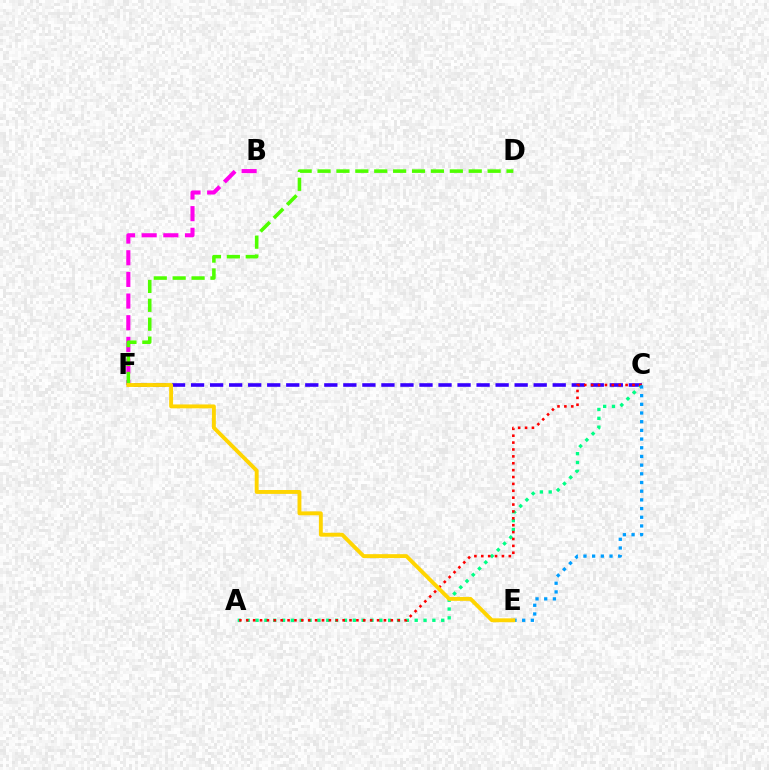{('C', 'F'): [{'color': '#3700ff', 'line_style': 'dashed', 'thickness': 2.59}], ('B', 'F'): [{'color': '#ff00ed', 'line_style': 'dashed', 'thickness': 2.94}], ('D', 'F'): [{'color': '#4fff00', 'line_style': 'dashed', 'thickness': 2.57}], ('A', 'C'): [{'color': '#00ff86', 'line_style': 'dotted', 'thickness': 2.4}, {'color': '#ff0000', 'line_style': 'dotted', 'thickness': 1.87}], ('C', 'E'): [{'color': '#009eff', 'line_style': 'dotted', 'thickness': 2.36}], ('E', 'F'): [{'color': '#ffd500', 'line_style': 'solid', 'thickness': 2.8}]}